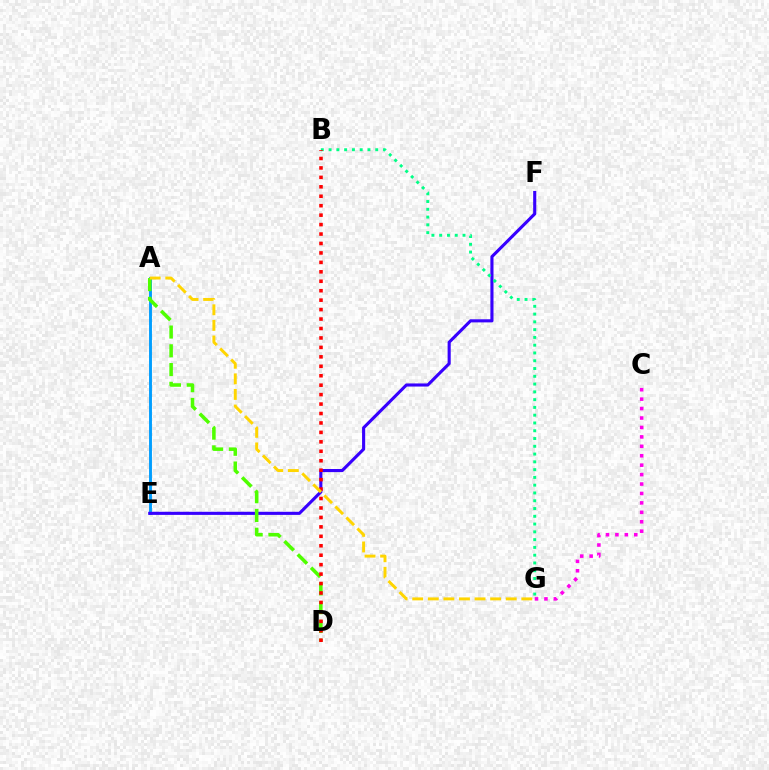{('A', 'E'): [{'color': '#009eff', 'line_style': 'solid', 'thickness': 2.09}], ('E', 'F'): [{'color': '#3700ff', 'line_style': 'solid', 'thickness': 2.23}], ('B', 'G'): [{'color': '#00ff86', 'line_style': 'dotted', 'thickness': 2.11}], ('A', 'D'): [{'color': '#4fff00', 'line_style': 'dashed', 'thickness': 2.55}], ('B', 'D'): [{'color': '#ff0000', 'line_style': 'dotted', 'thickness': 2.57}], ('C', 'G'): [{'color': '#ff00ed', 'line_style': 'dotted', 'thickness': 2.56}], ('A', 'G'): [{'color': '#ffd500', 'line_style': 'dashed', 'thickness': 2.12}]}